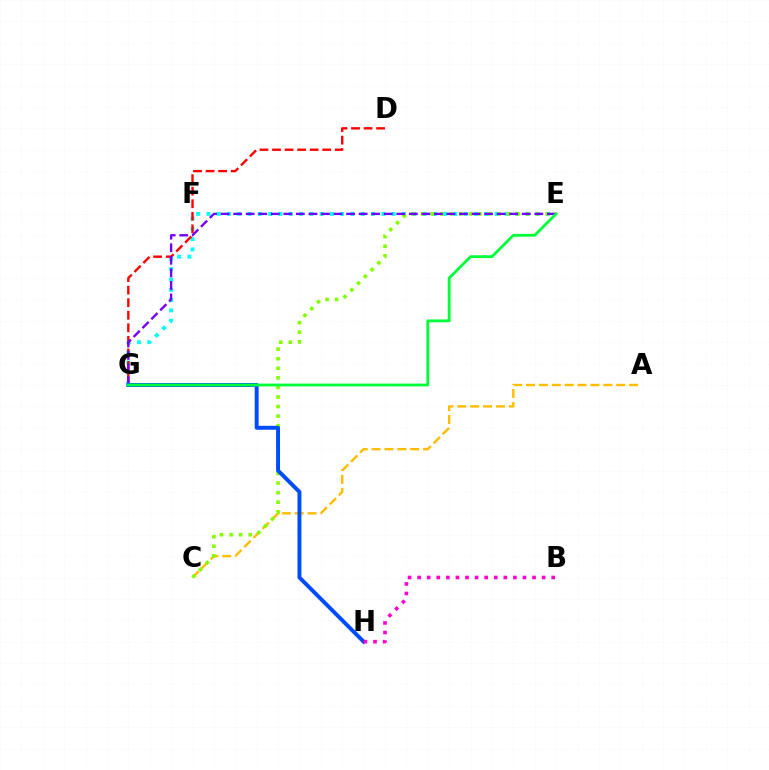{('E', 'G'): [{'color': '#00fff6', 'line_style': 'dotted', 'thickness': 2.8}, {'color': '#7200ff', 'line_style': 'dashed', 'thickness': 1.7}, {'color': '#00ff39', 'line_style': 'solid', 'thickness': 2.02}], ('D', 'G'): [{'color': '#ff0000', 'line_style': 'dashed', 'thickness': 1.7}], ('A', 'C'): [{'color': '#ffbd00', 'line_style': 'dashed', 'thickness': 1.75}], ('C', 'E'): [{'color': '#84ff00', 'line_style': 'dotted', 'thickness': 2.6}], ('G', 'H'): [{'color': '#004bff', 'line_style': 'solid', 'thickness': 2.83}], ('B', 'H'): [{'color': '#ff00cf', 'line_style': 'dotted', 'thickness': 2.6}]}